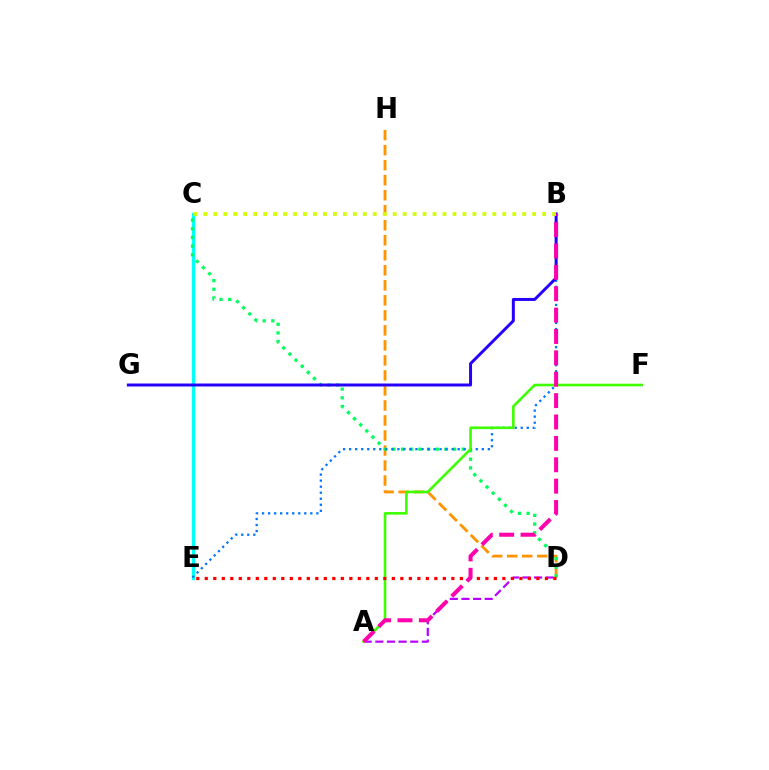{('C', 'E'): [{'color': '#00fff6', 'line_style': 'solid', 'thickness': 2.36}], ('D', 'H'): [{'color': '#ff9400', 'line_style': 'dashed', 'thickness': 2.04}], ('C', 'D'): [{'color': '#00ff5c', 'line_style': 'dotted', 'thickness': 2.35}], ('A', 'D'): [{'color': '#b900ff', 'line_style': 'dashed', 'thickness': 1.58}], ('B', 'E'): [{'color': '#0074ff', 'line_style': 'dotted', 'thickness': 1.64}], ('B', 'G'): [{'color': '#2500ff', 'line_style': 'solid', 'thickness': 2.14}], ('A', 'F'): [{'color': '#3dff00', 'line_style': 'solid', 'thickness': 1.87}], ('D', 'E'): [{'color': '#ff0000', 'line_style': 'dotted', 'thickness': 2.31}], ('A', 'B'): [{'color': '#ff00ac', 'line_style': 'dashed', 'thickness': 2.9}], ('B', 'C'): [{'color': '#d1ff00', 'line_style': 'dotted', 'thickness': 2.71}]}